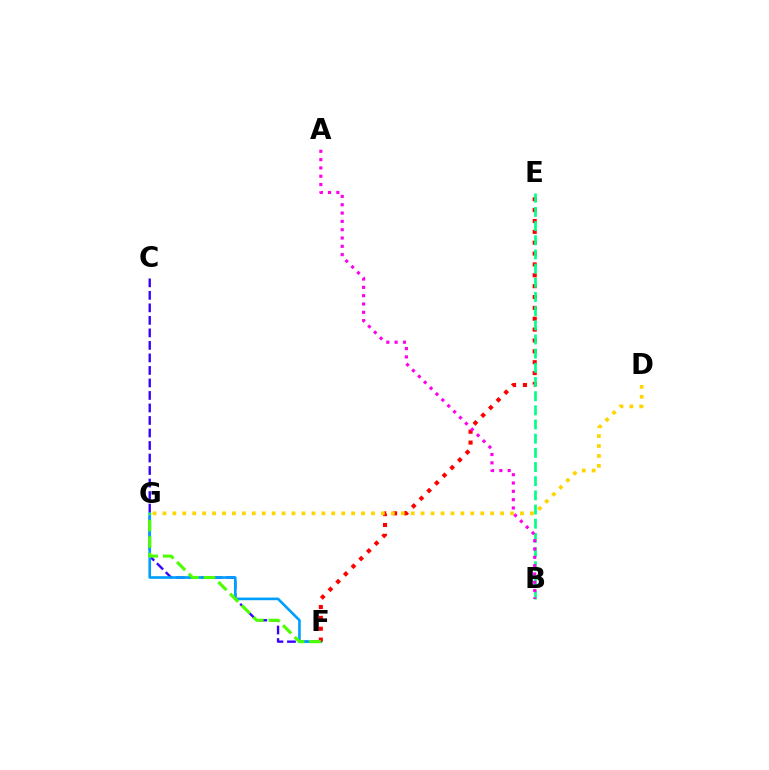{('C', 'F'): [{'color': '#3700ff', 'line_style': 'dashed', 'thickness': 1.7}], ('F', 'G'): [{'color': '#009eff', 'line_style': 'solid', 'thickness': 1.9}, {'color': '#4fff00', 'line_style': 'dashed', 'thickness': 2.25}], ('E', 'F'): [{'color': '#ff0000', 'line_style': 'dotted', 'thickness': 2.95}], ('B', 'E'): [{'color': '#00ff86', 'line_style': 'dashed', 'thickness': 1.93}], ('A', 'B'): [{'color': '#ff00ed', 'line_style': 'dotted', 'thickness': 2.26}], ('D', 'G'): [{'color': '#ffd500', 'line_style': 'dotted', 'thickness': 2.7}]}